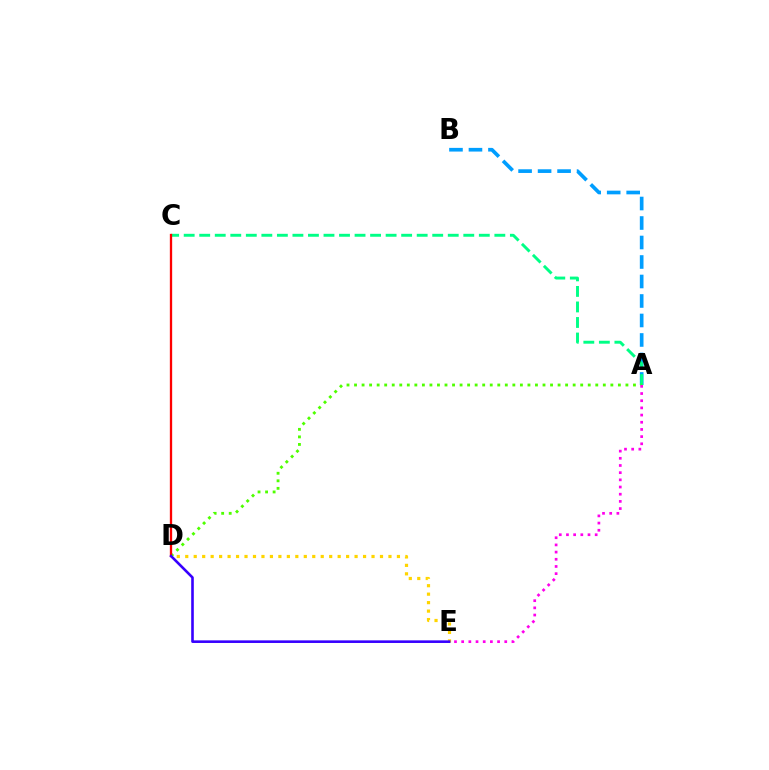{('A', 'B'): [{'color': '#009eff', 'line_style': 'dashed', 'thickness': 2.65}], ('A', 'C'): [{'color': '#00ff86', 'line_style': 'dashed', 'thickness': 2.11}], ('A', 'D'): [{'color': '#4fff00', 'line_style': 'dotted', 'thickness': 2.05}], ('D', 'E'): [{'color': '#ffd500', 'line_style': 'dotted', 'thickness': 2.3}, {'color': '#3700ff', 'line_style': 'solid', 'thickness': 1.88}], ('A', 'E'): [{'color': '#ff00ed', 'line_style': 'dotted', 'thickness': 1.95}], ('C', 'D'): [{'color': '#ff0000', 'line_style': 'solid', 'thickness': 1.66}]}